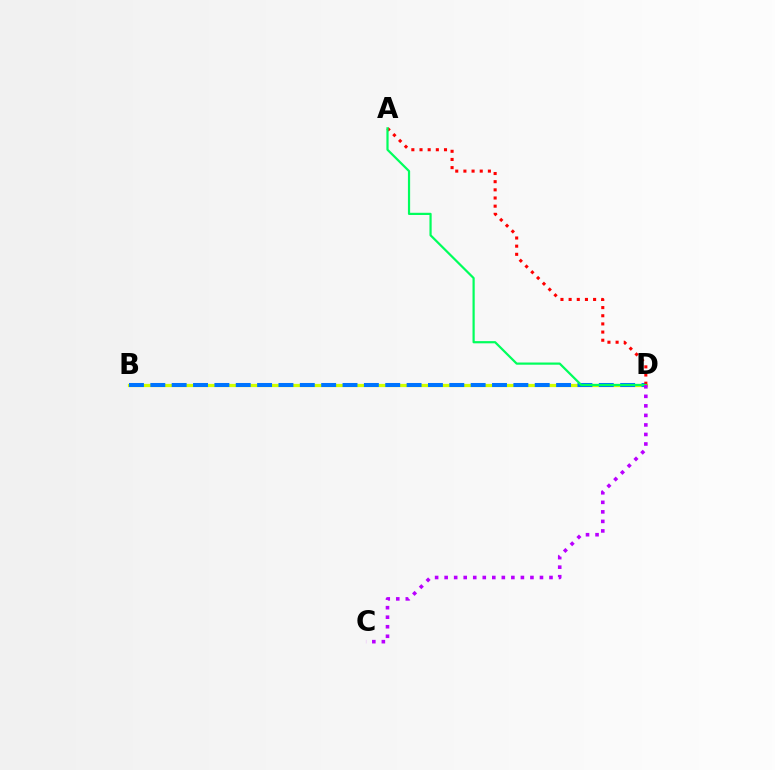{('B', 'D'): [{'color': '#d1ff00', 'line_style': 'solid', 'thickness': 2.32}, {'color': '#0074ff', 'line_style': 'dashed', 'thickness': 2.9}], ('A', 'D'): [{'color': '#ff0000', 'line_style': 'dotted', 'thickness': 2.22}, {'color': '#00ff5c', 'line_style': 'solid', 'thickness': 1.59}], ('C', 'D'): [{'color': '#b900ff', 'line_style': 'dotted', 'thickness': 2.59}]}